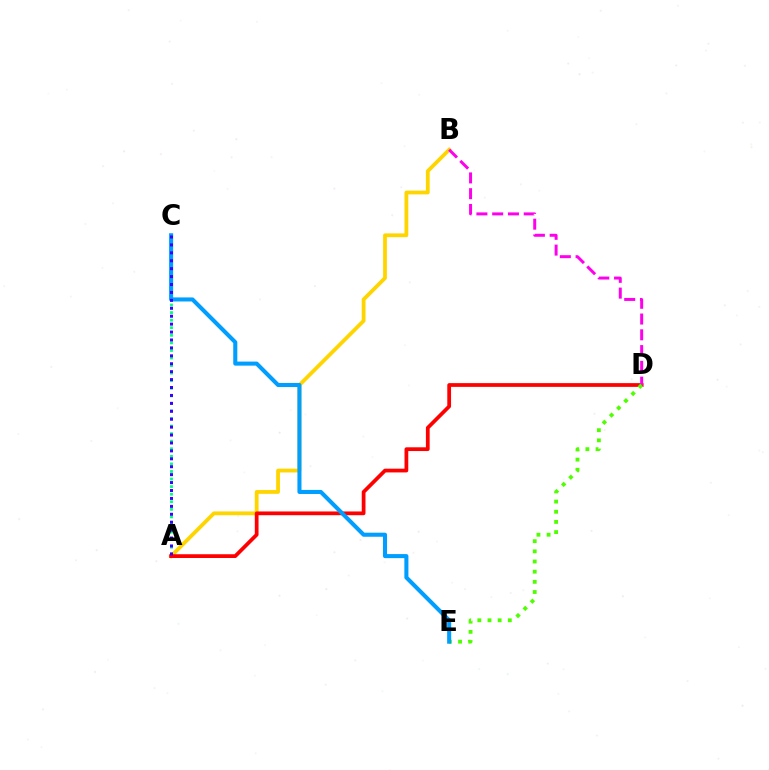{('A', 'C'): [{'color': '#00ff86', 'line_style': 'dotted', 'thickness': 2.06}, {'color': '#3700ff', 'line_style': 'dotted', 'thickness': 2.15}], ('A', 'B'): [{'color': '#ffd500', 'line_style': 'solid', 'thickness': 2.73}], ('A', 'D'): [{'color': '#ff0000', 'line_style': 'solid', 'thickness': 2.7}], ('B', 'D'): [{'color': '#ff00ed', 'line_style': 'dashed', 'thickness': 2.14}], ('D', 'E'): [{'color': '#4fff00', 'line_style': 'dotted', 'thickness': 2.76}], ('C', 'E'): [{'color': '#009eff', 'line_style': 'solid', 'thickness': 2.92}]}